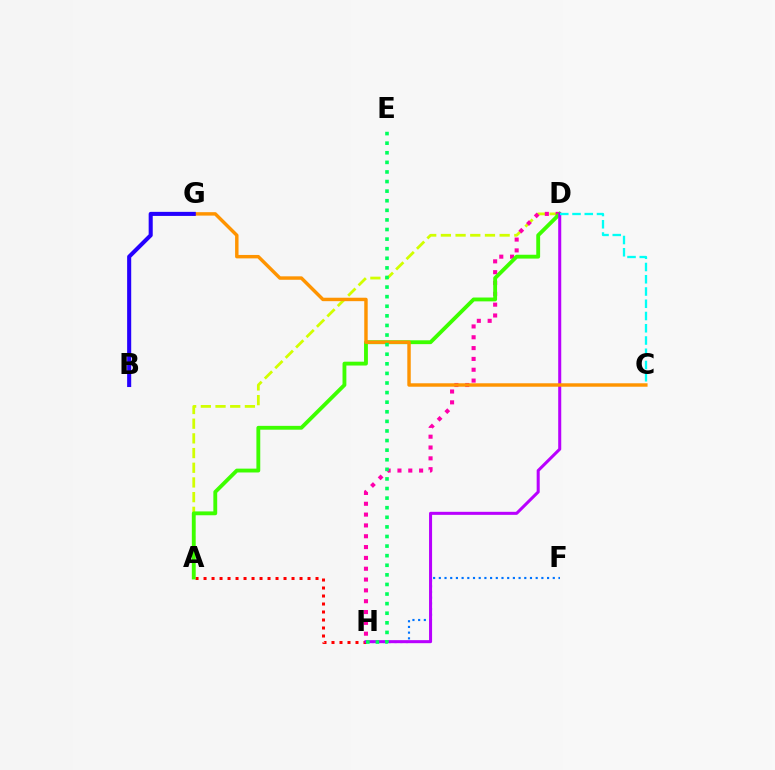{('A', 'D'): [{'color': '#d1ff00', 'line_style': 'dashed', 'thickness': 2.0}, {'color': '#3dff00', 'line_style': 'solid', 'thickness': 2.77}], ('A', 'H'): [{'color': '#ff0000', 'line_style': 'dotted', 'thickness': 2.17}], ('D', 'H'): [{'color': '#ff00ac', 'line_style': 'dotted', 'thickness': 2.94}, {'color': '#b900ff', 'line_style': 'solid', 'thickness': 2.19}], ('F', 'H'): [{'color': '#0074ff', 'line_style': 'dotted', 'thickness': 1.55}], ('C', 'G'): [{'color': '#ff9400', 'line_style': 'solid', 'thickness': 2.47}], ('E', 'H'): [{'color': '#00ff5c', 'line_style': 'dotted', 'thickness': 2.61}], ('B', 'G'): [{'color': '#2500ff', 'line_style': 'solid', 'thickness': 2.93}], ('C', 'D'): [{'color': '#00fff6', 'line_style': 'dashed', 'thickness': 1.66}]}